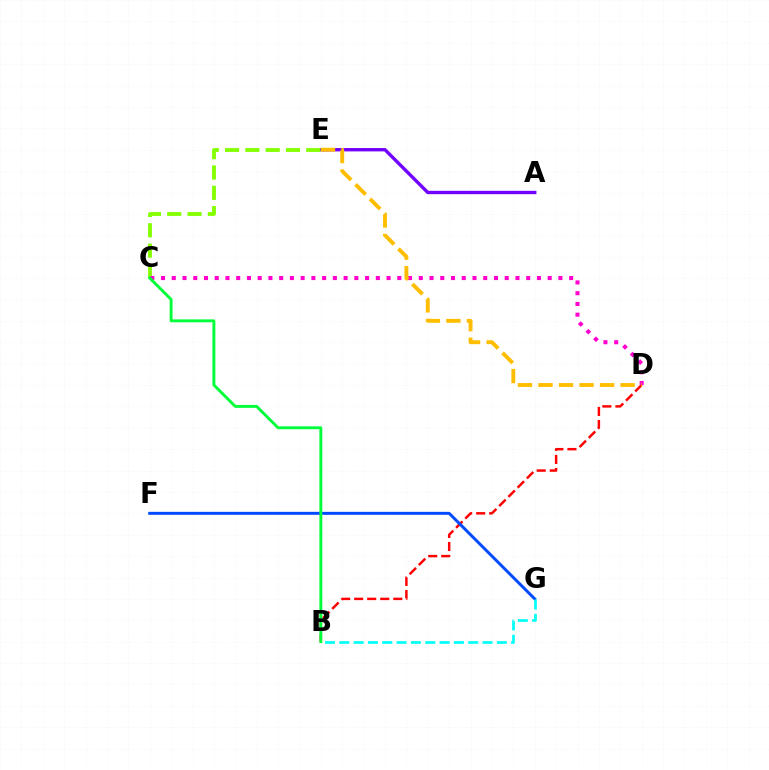{('A', 'E'): [{'color': '#7200ff', 'line_style': 'solid', 'thickness': 2.41}], ('C', 'E'): [{'color': '#84ff00', 'line_style': 'dashed', 'thickness': 2.76}], ('B', 'D'): [{'color': '#ff0000', 'line_style': 'dashed', 'thickness': 1.77}], ('C', 'D'): [{'color': '#ff00cf', 'line_style': 'dotted', 'thickness': 2.92}], ('F', 'G'): [{'color': '#004bff', 'line_style': 'solid', 'thickness': 2.13}], ('B', 'C'): [{'color': '#00ff39', 'line_style': 'solid', 'thickness': 2.08}], ('B', 'G'): [{'color': '#00fff6', 'line_style': 'dashed', 'thickness': 1.95}], ('D', 'E'): [{'color': '#ffbd00', 'line_style': 'dashed', 'thickness': 2.79}]}